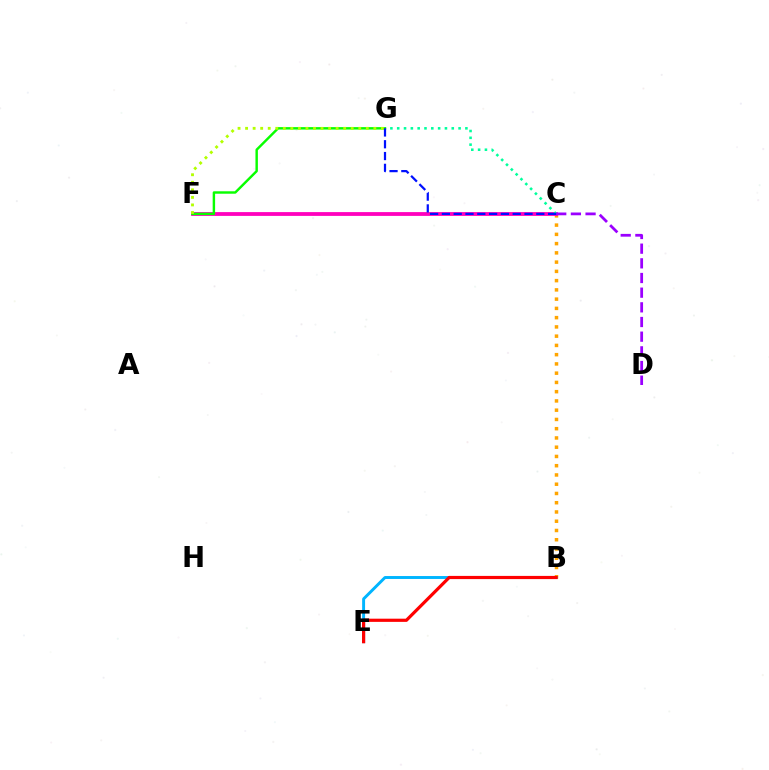{('B', 'C'): [{'color': '#ffa500', 'line_style': 'dotted', 'thickness': 2.51}], ('C', 'F'): [{'color': '#ff00bd', 'line_style': 'solid', 'thickness': 2.73}], ('C', 'G'): [{'color': '#00ff9d', 'line_style': 'dotted', 'thickness': 1.85}, {'color': '#0010ff', 'line_style': 'dashed', 'thickness': 1.6}], ('F', 'G'): [{'color': '#08ff00', 'line_style': 'solid', 'thickness': 1.75}, {'color': '#b3ff00', 'line_style': 'dotted', 'thickness': 2.05}], ('C', 'D'): [{'color': '#9b00ff', 'line_style': 'dashed', 'thickness': 1.99}], ('B', 'E'): [{'color': '#00b5ff', 'line_style': 'solid', 'thickness': 2.11}, {'color': '#ff0000', 'line_style': 'solid', 'thickness': 2.3}]}